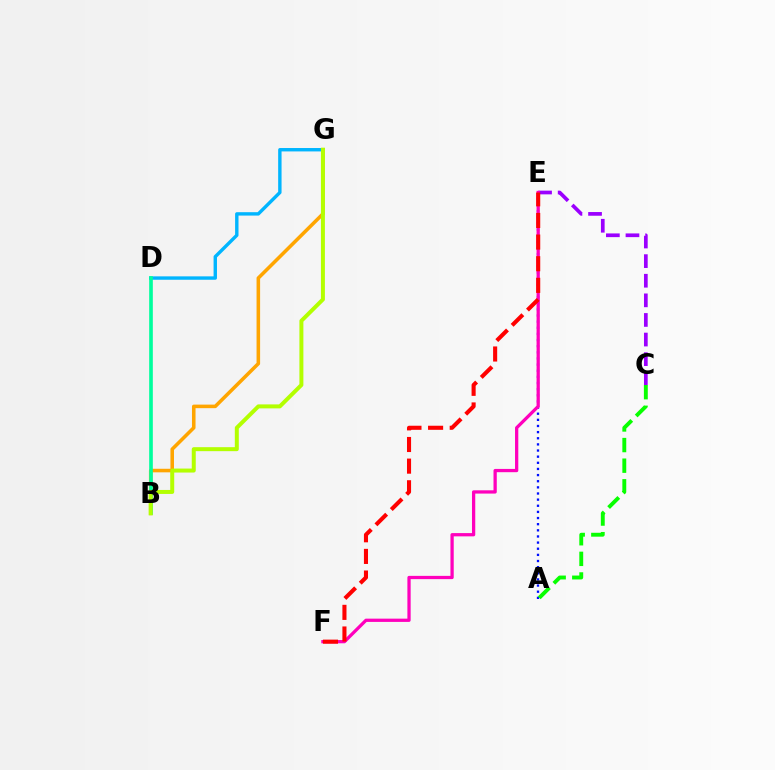{('A', 'E'): [{'color': '#0010ff', 'line_style': 'dotted', 'thickness': 1.67}], ('D', 'G'): [{'color': '#00b5ff', 'line_style': 'solid', 'thickness': 2.45}], ('A', 'C'): [{'color': '#08ff00', 'line_style': 'dashed', 'thickness': 2.8}], ('C', 'E'): [{'color': '#9b00ff', 'line_style': 'dashed', 'thickness': 2.66}], ('B', 'G'): [{'color': '#ffa500', 'line_style': 'solid', 'thickness': 2.56}, {'color': '#b3ff00', 'line_style': 'solid', 'thickness': 2.87}], ('B', 'D'): [{'color': '#00ff9d', 'line_style': 'solid', 'thickness': 2.63}], ('E', 'F'): [{'color': '#ff00bd', 'line_style': 'solid', 'thickness': 2.35}, {'color': '#ff0000', 'line_style': 'dashed', 'thickness': 2.94}]}